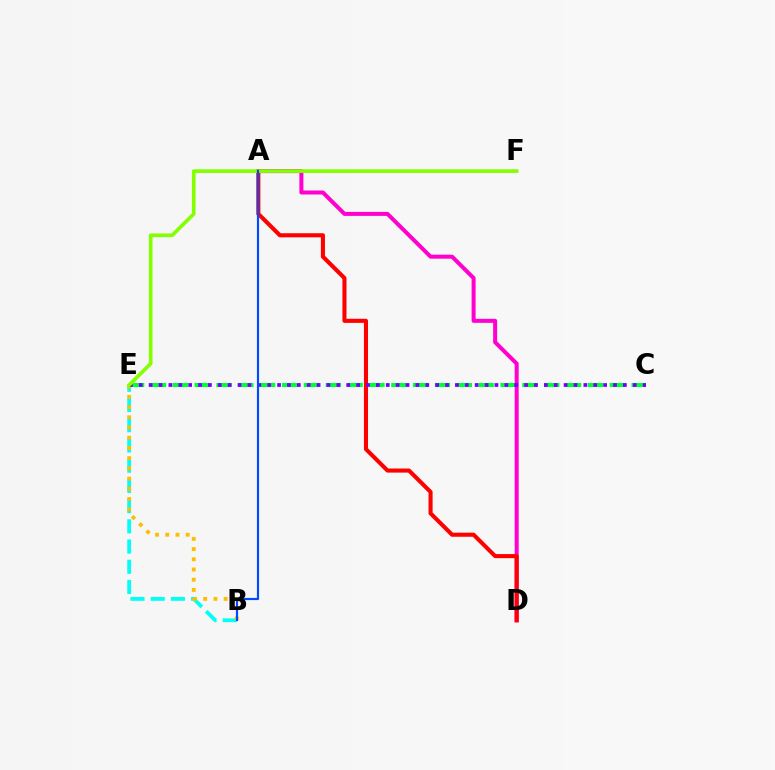{('C', 'E'): [{'color': '#00ff39', 'line_style': 'dashed', 'thickness': 2.97}, {'color': '#7200ff', 'line_style': 'dotted', 'thickness': 2.68}], ('B', 'E'): [{'color': '#00fff6', 'line_style': 'dashed', 'thickness': 2.75}, {'color': '#ffbd00', 'line_style': 'dotted', 'thickness': 2.77}], ('A', 'D'): [{'color': '#ff00cf', 'line_style': 'solid', 'thickness': 2.89}, {'color': '#ff0000', 'line_style': 'solid', 'thickness': 2.94}], ('E', 'F'): [{'color': '#84ff00', 'line_style': 'solid', 'thickness': 2.63}], ('A', 'B'): [{'color': '#004bff', 'line_style': 'solid', 'thickness': 1.56}]}